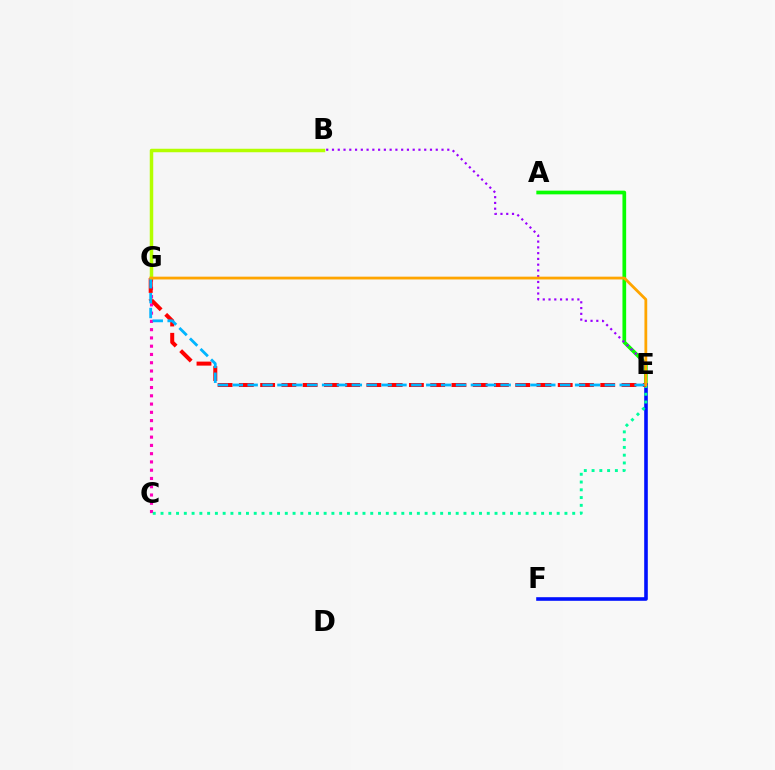{('A', 'E'): [{'color': '#08ff00', 'line_style': 'solid', 'thickness': 2.66}], ('C', 'G'): [{'color': '#ff00bd', 'line_style': 'dotted', 'thickness': 2.25}], ('B', 'G'): [{'color': '#b3ff00', 'line_style': 'solid', 'thickness': 2.51}], ('E', 'F'): [{'color': '#0010ff', 'line_style': 'solid', 'thickness': 2.59}], ('B', 'E'): [{'color': '#9b00ff', 'line_style': 'dotted', 'thickness': 1.57}], ('C', 'E'): [{'color': '#00ff9d', 'line_style': 'dotted', 'thickness': 2.11}], ('E', 'G'): [{'color': '#ff0000', 'line_style': 'dashed', 'thickness': 2.89}, {'color': '#00b5ff', 'line_style': 'dashed', 'thickness': 2.02}, {'color': '#ffa500', 'line_style': 'solid', 'thickness': 2.0}]}